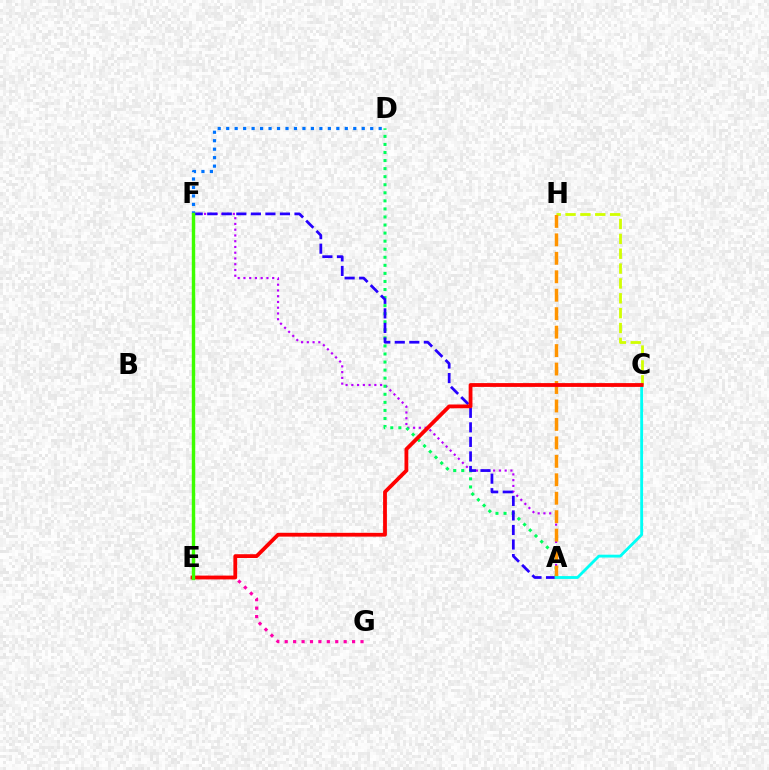{('A', 'F'): [{'color': '#b900ff', 'line_style': 'dotted', 'thickness': 1.56}, {'color': '#2500ff', 'line_style': 'dashed', 'thickness': 1.98}], ('C', 'H'): [{'color': '#d1ff00', 'line_style': 'dashed', 'thickness': 2.02}], ('A', 'D'): [{'color': '#00ff5c', 'line_style': 'dotted', 'thickness': 2.19}], ('D', 'F'): [{'color': '#0074ff', 'line_style': 'dotted', 'thickness': 2.3}], ('A', 'H'): [{'color': '#ff9400', 'line_style': 'dashed', 'thickness': 2.51}], ('A', 'C'): [{'color': '#00fff6', 'line_style': 'solid', 'thickness': 2.05}], ('E', 'G'): [{'color': '#ff00ac', 'line_style': 'dotted', 'thickness': 2.29}], ('C', 'E'): [{'color': '#ff0000', 'line_style': 'solid', 'thickness': 2.73}], ('E', 'F'): [{'color': '#3dff00', 'line_style': 'solid', 'thickness': 2.46}]}